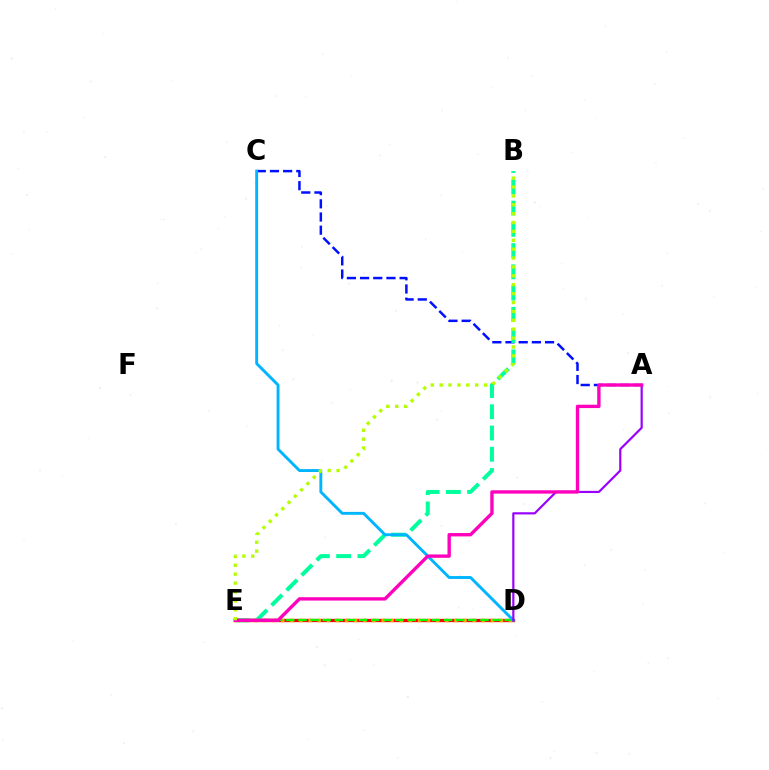{('A', 'C'): [{'color': '#0010ff', 'line_style': 'dashed', 'thickness': 1.79}], ('D', 'E'): [{'color': '#ff0000', 'line_style': 'solid', 'thickness': 2.38}, {'color': '#ffa500', 'line_style': 'dotted', 'thickness': 2.48}, {'color': '#08ff00', 'line_style': 'dashed', 'thickness': 1.65}], ('B', 'E'): [{'color': '#00ff9d', 'line_style': 'dashed', 'thickness': 2.89}, {'color': '#b3ff00', 'line_style': 'dotted', 'thickness': 2.41}], ('C', 'D'): [{'color': '#00b5ff', 'line_style': 'solid', 'thickness': 2.09}], ('A', 'D'): [{'color': '#9b00ff', 'line_style': 'solid', 'thickness': 1.57}], ('A', 'E'): [{'color': '#ff00bd', 'line_style': 'solid', 'thickness': 2.42}]}